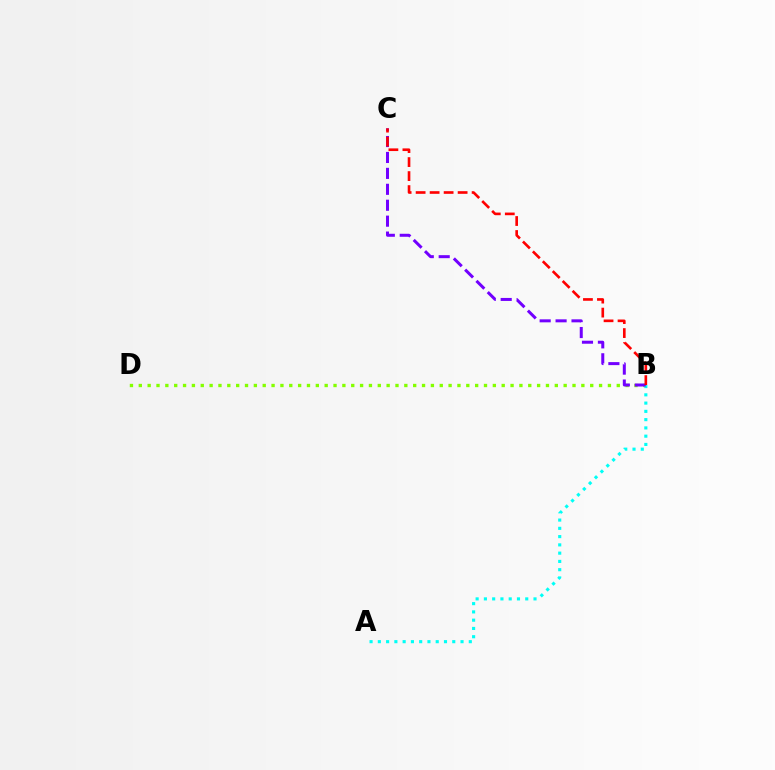{('B', 'D'): [{'color': '#84ff00', 'line_style': 'dotted', 'thickness': 2.4}], ('A', 'B'): [{'color': '#00fff6', 'line_style': 'dotted', 'thickness': 2.25}], ('B', 'C'): [{'color': '#7200ff', 'line_style': 'dashed', 'thickness': 2.16}, {'color': '#ff0000', 'line_style': 'dashed', 'thickness': 1.9}]}